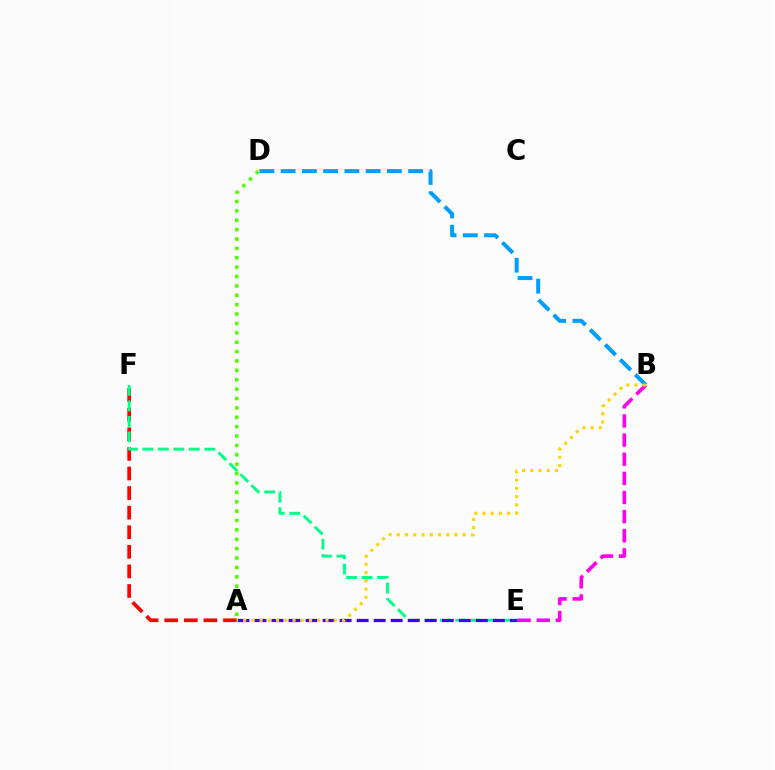{('A', 'F'): [{'color': '#ff0000', 'line_style': 'dashed', 'thickness': 2.66}], ('B', 'D'): [{'color': '#009eff', 'line_style': 'dashed', 'thickness': 2.89}], ('E', 'F'): [{'color': '#00ff86', 'line_style': 'dashed', 'thickness': 2.1}], ('A', 'D'): [{'color': '#4fff00', 'line_style': 'dotted', 'thickness': 2.55}], ('B', 'E'): [{'color': '#ff00ed', 'line_style': 'dashed', 'thickness': 2.6}], ('A', 'E'): [{'color': '#3700ff', 'line_style': 'dashed', 'thickness': 2.31}], ('A', 'B'): [{'color': '#ffd500', 'line_style': 'dotted', 'thickness': 2.24}]}